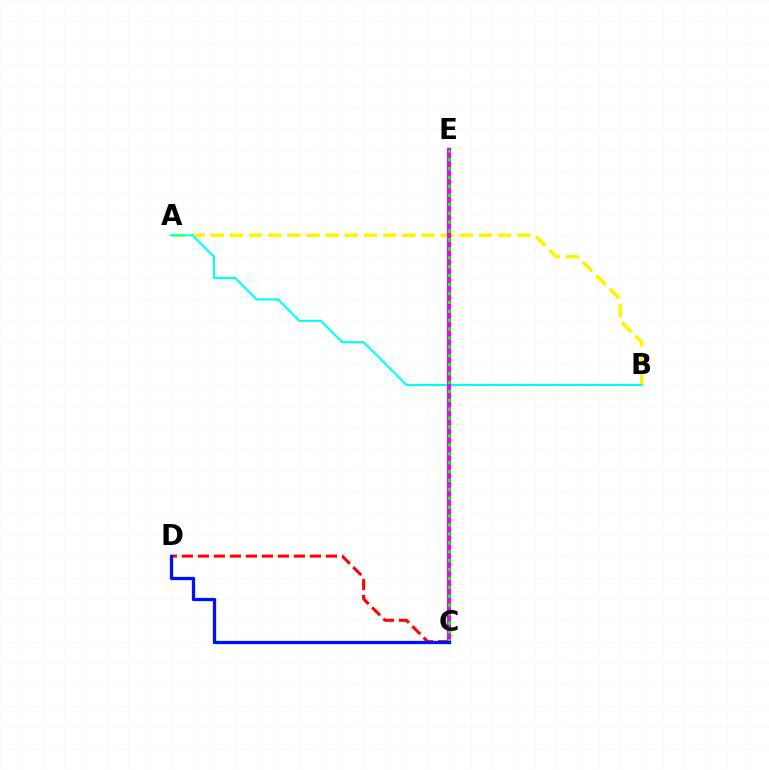{('A', 'B'): [{'color': '#fcf500', 'line_style': 'dashed', 'thickness': 2.6}, {'color': '#00fff6', 'line_style': 'solid', 'thickness': 1.52}], ('C', 'E'): [{'color': '#ee00ff', 'line_style': 'solid', 'thickness': 3.0}, {'color': '#08ff00', 'line_style': 'dotted', 'thickness': 2.42}], ('C', 'D'): [{'color': '#ff0000', 'line_style': 'dashed', 'thickness': 2.17}, {'color': '#0010ff', 'line_style': 'solid', 'thickness': 2.36}]}